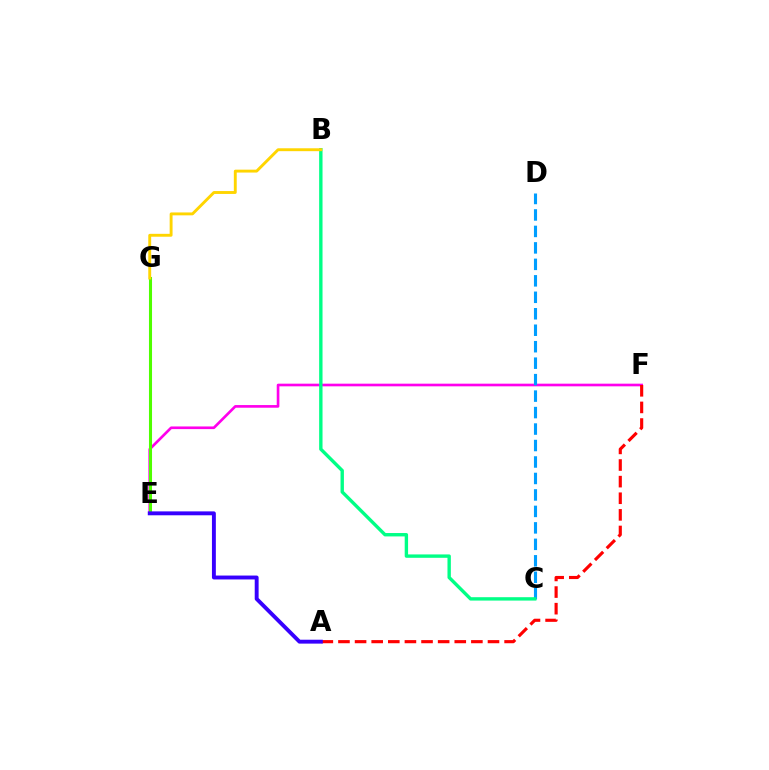{('E', 'F'): [{'color': '#ff00ed', 'line_style': 'solid', 'thickness': 1.91}], ('E', 'G'): [{'color': '#4fff00', 'line_style': 'solid', 'thickness': 2.2}], ('C', 'D'): [{'color': '#009eff', 'line_style': 'dashed', 'thickness': 2.24}], ('B', 'C'): [{'color': '#00ff86', 'line_style': 'solid', 'thickness': 2.43}], ('A', 'F'): [{'color': '#ff0000', 'line_style': 'dashed', 'thickness': 2.26}], ('A', 'E'): [{'color': '#3700ff', 'line_style': 'solid', 'thickness': 2.81}], ('B', 'G'): [{'color': '#ffd500', 'line_style': 'solid', 'thickness': 2.08}]}